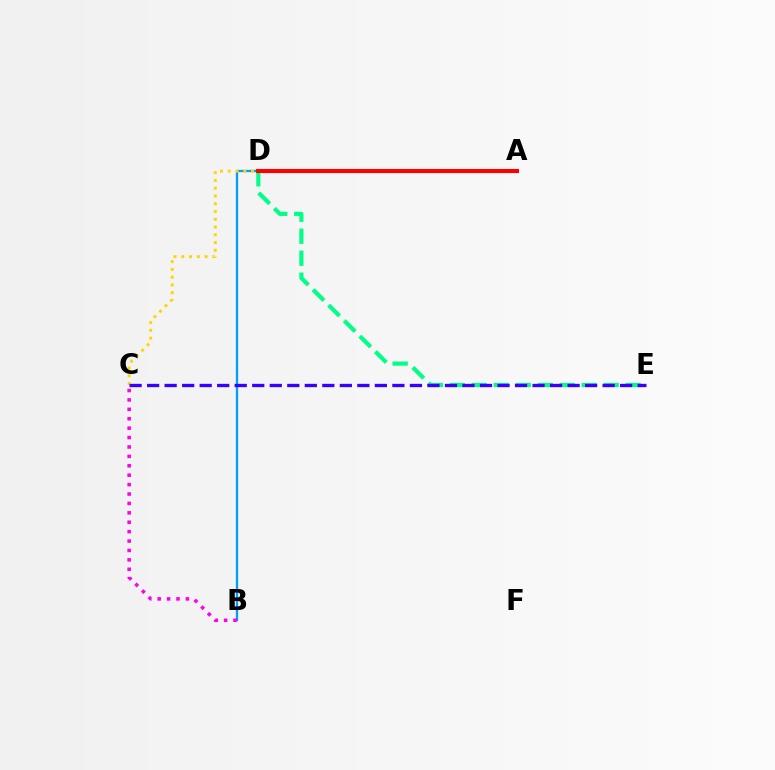{('D', 'E'): [{'color': '#00ff86', 'line_style': 'dashed', 'thickness': 2.99}], ('B', 'D'): [{'color': '#009eff', 'line_style': 'solid', 'thickness': 1.65}], ('C', 'D'): [{'color': '#ffd500', 'line_style': 'dotted', 'thickness': 2.11}], ('B', 'C'): [{'color': '#ff00ed', 'line_style': 'dotted', 'thickness': 2.56}], ('A', 'D'): [{'color': '#4fff00', 'line_style': 'dotted', 'thickness': 1.74}, {'color': '#ff0000', 'line_style': 'solid', 'thickness': 2.95}], ('C', 'E'): [{'color': '#3700ff', 'line_style': 'dashed', 'thickness': 2.38}]}